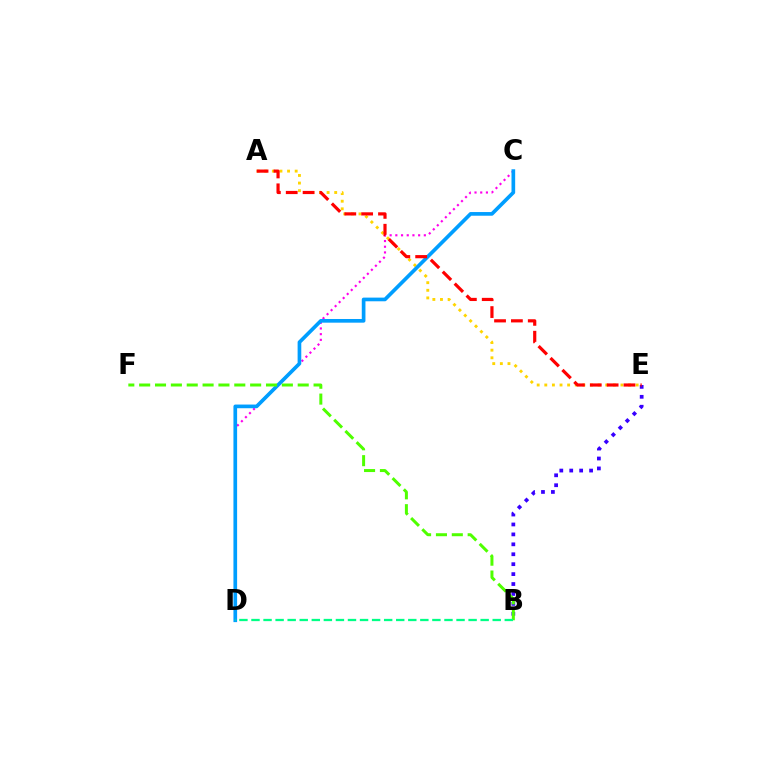{('C', 'D'): [{'color': '#ff00ed', 'line_style': 'dotted', 'thickness': 1.55}, {'color': '#009eff', 'line_style': 'solid', 'thickness': 2.64}], ('B', 'E'): [{'color': '#3700ff', 'line_style': 'dotted', 'thickness': 2.7}], ('A', 'E'): [{'color': '#ffd500', 'line_style': 'dotted', 'thickness': 2.07}, {'color': '#ff0000', 'line_style': 'dashed', 'thickness': 2.29}], ('B', 'F'): [{'color': '#4fff00', 'line_style': 'dashed', 'thickness': 2.15}], ('B', 'D'): [{'color': '#00ff86', 'line_style': 'dashed', 'thickness': 1.64}]}